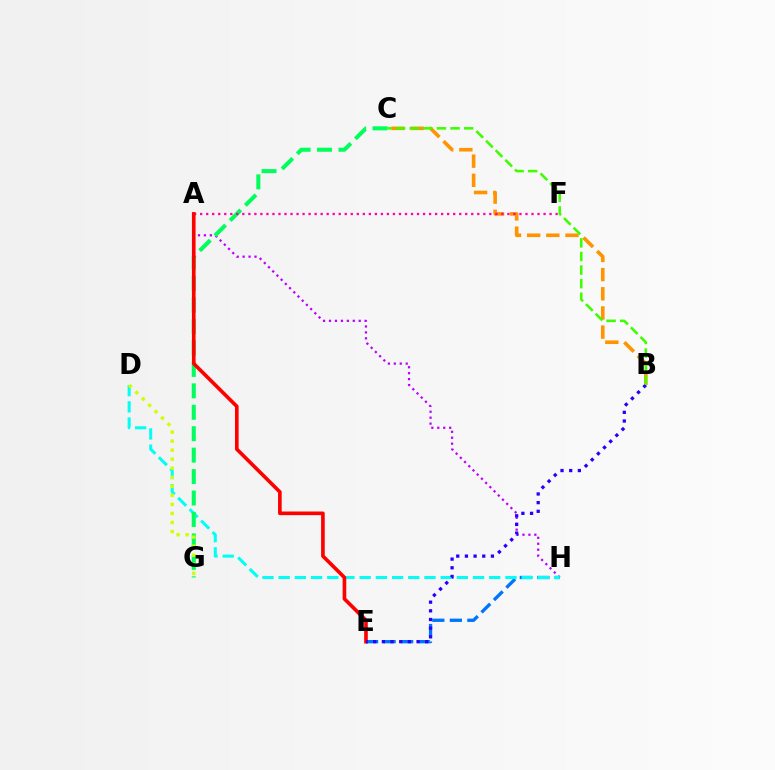{('A', 'H'): [{'color': '#b900ff', 'line_style': 'dotted', 'thickness': 1.61}], ('B', 'C'): [{'color': '#ff9400', 'line_style': 'dashed', 'thickness': 2.6}, {'color': '#3dff00', 'line_style': 'dashed', 'thickness': 1.85}], ('E', 'H'): [{'color': '#0074ff', 'line_style': 'dashed', 'thickness': 2.38}], ('D', 'H'): [{'color': '#00fff6', 'line_style': 'dashed', 'thickness': 2.2}], ('C', 'G'): [{'color': '#00ff5c', 'line_style': 'dashed', 'thickness': 2.91}], ('A', 'F'): [{'color': '#ff00ac', 'line_style': 'dotted', 'thickness': 1.64}], ('D', 'G'): [{'color': '#d1ff00', 'line_style': 'dotted', 'thickness': 2.46}], ('A', 'E'): [{'color': '#ff0000', 'line_style': 'solid', 'thickness': 2.62}], ('B', 'E'): [{'color': '#2500ff', 'line_style': 'dotted', 'thickness': 2.36}]}